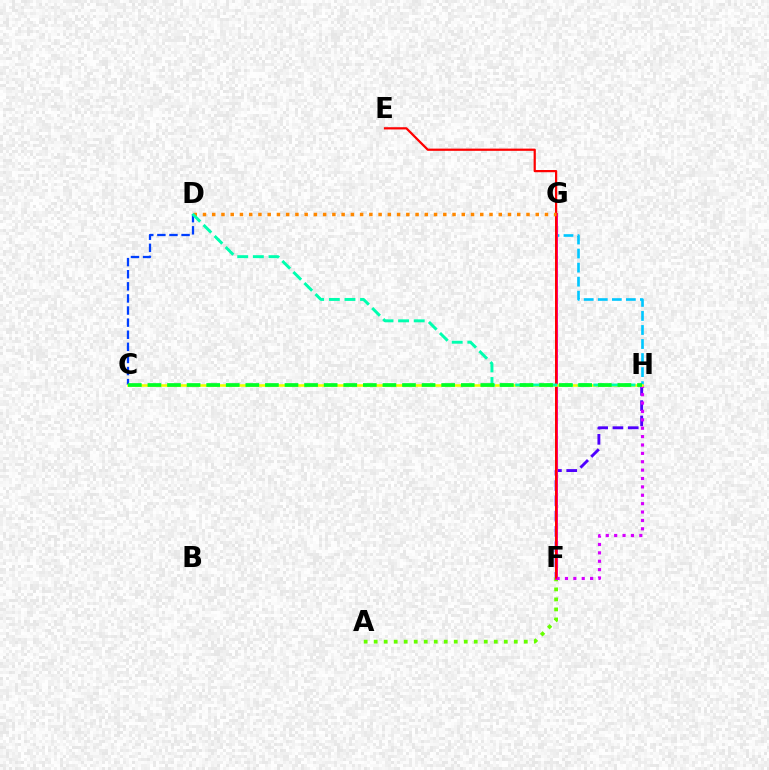{('C', 'D'): [{'color': '#003fff', 'line_style': 'dashed', 'thickness': 1.64}], ('G', 'H'): [{'color': '#00c7ff', 'line_style': 'dashed', 'thickness': 1.91}], ('A', 'F'): [{'color': '#66ff00', 'line_style': 'dotted', 'thickness': 2.72}], ('F', 'H'): [{'color': '#4f00ff', 'line_style': 'dashed', 'thickness': 2.08}, {'color': '#d600ff', 'line_style': 'dotted', 'thickness': 2.28}], ('F', 'G'): [{'color': '#ff00a0', 'line_style': 'solid', 'thickness': 2.14}], ('E', 'F'): [{'color': '#ff0000', 'line_style': 'solid', 'thickness': 1.6}], ('D', 'G'): [{'color': '#ff8800', 'line_style': 'dotted', 'thickness': 2.51}], ('C', 'H'): [{'color': '#eeff00', 'line_style': 'solid', 'thickness': 1.86}, {'color': '#00ff27', 'line_style': 'dashed', 'thickness': 2.66}], ('D', 'H'): [{'color': '#00ffaf', 'line_style': 'dashed', 'thickness': 2.12}]}